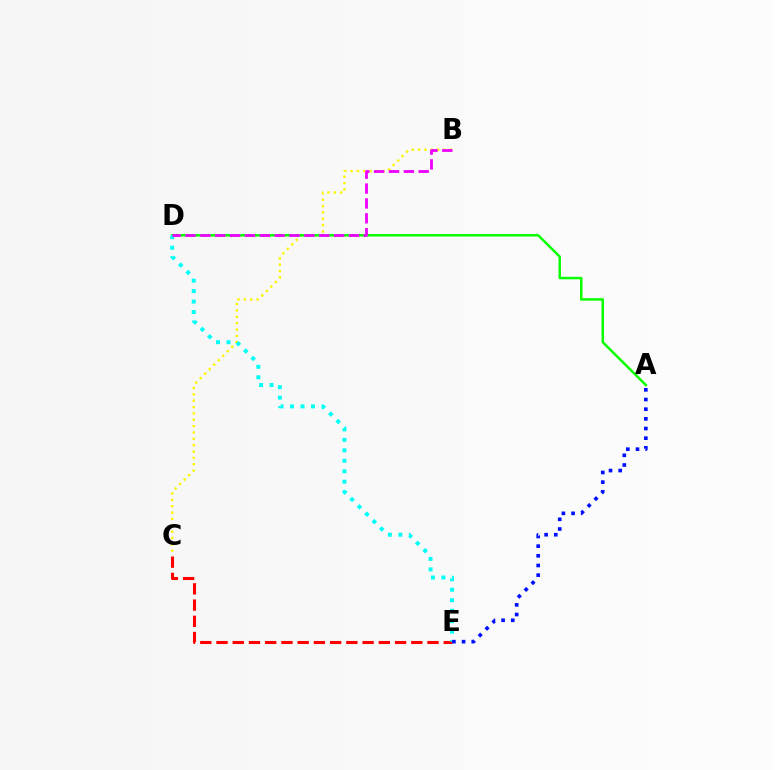{('C', 'E'): [{'color': '#ff0000', 'line_style': 'dashed', 'thickness': 2.21}], ('B', 'C'): [{'color': '#fcf500', 'line_style': 'dotted', 'thickness': 1.73}], ('A', 'D'): [{'color': '#08ff00', 'line_style': 'solid', 'thickness': 1.79}], ('D', 'E'): [{'color': '#00fff6', 'line_style': 'dotted', 'thickness': 2.84}], ('A', 'E'): [{'color': '#0010ff', 'line_style': 'dotted', 'thickness': 2.63}], ('B', 'D'): [{'color': '#ee00ff', 'line_style': 'dashed', 'thickness': 2.02}]}